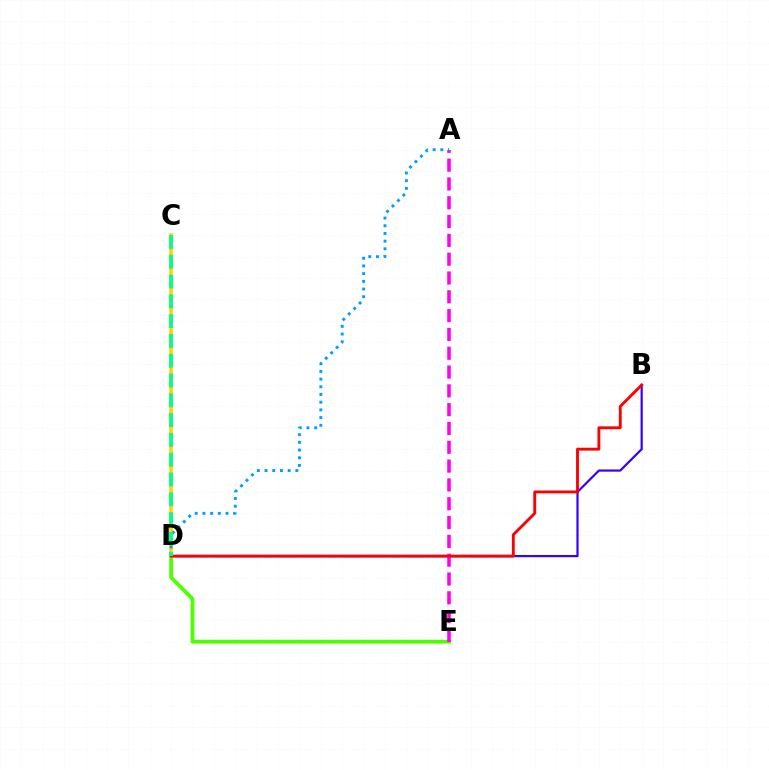{('D', 'E'): [{'color': '#4fff00', 'line_style': 'solid', 'thickness': 2.73}], ('B', 'D'): [{'color': '#3700ff', 'line_style': 'solid', 'thickness': 1.59}, {'color': '#ff0000', 'line_style': 'solid', 'thickness': 2.06}], ('A', 'E'): [{'color': '#ff00ed', 'line_style': 'dashed', 'thickness': 2.56}], ('C', 'D'): [{'color': '#ffd500', 'line_style': 'solid', 'thickness': 2.66}, {'color': '#00ff86', 'line_style': 'dashed', 'thickness': 2.69}], ('A', 'D'): [{'color': '#009eff', 'line_style': 'dotted', 'thickness': 2.09}]}